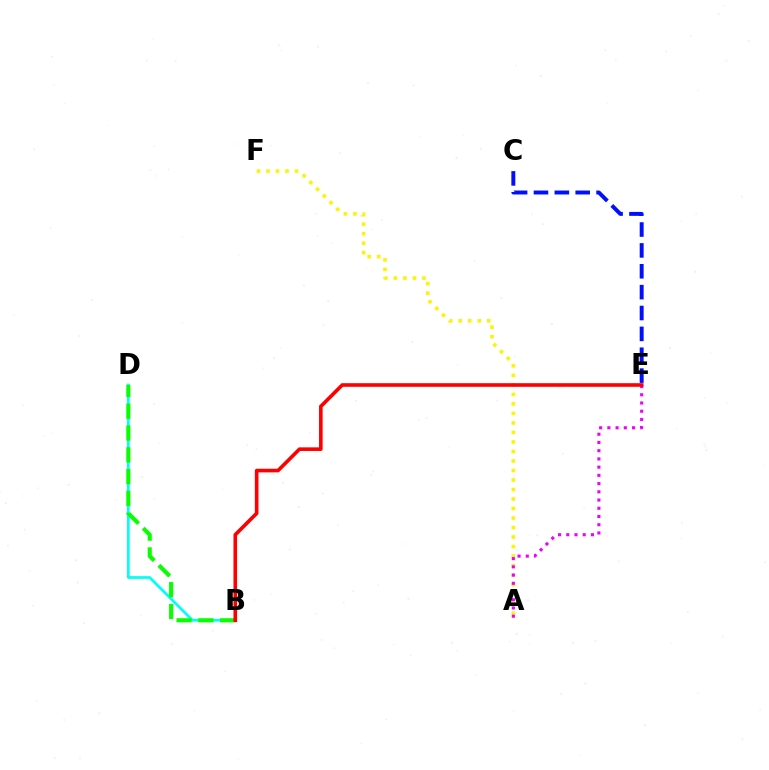{('B', 'D'): [{'color': '#00fff6', 'line_style': 'solid', 'thickness': 1.94}, {'color': '#08ff00', 'line_style': 'dashed', 'thickness': 2.96}], ('C', 'E'): [{'color': '#0010ff', 'line_style': 'dashed', 'thickness': 2.83}], ('A', 'F'): [{'color': '#fcf500', 'line_style': 'dotted', 'thickness': 2.58}], ('A', 'E'): [{'color': '#ee00ff', 'line_style': 'dotted', 'thickness': 2.23}], ('B', 'E'): [{'color': '#ff0000', 'line_style': 'solid', 'thickness': 2.6}]}